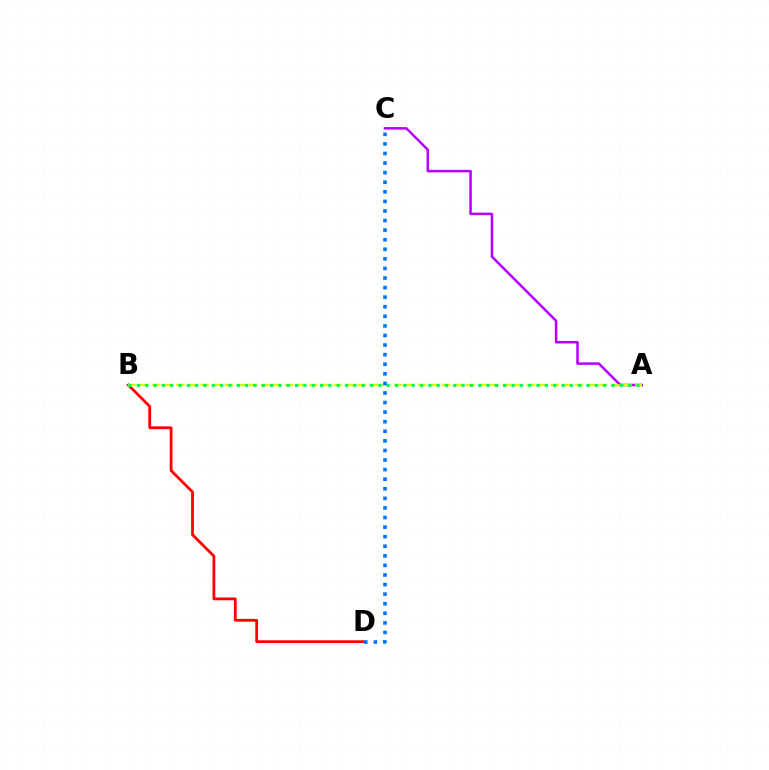{('A', 'C'): [{'color': '#b900ff', 'line_style': 'solid', 'thickness': 1.82}], ('B', 'D'): [{'color': '#ff0000', 'line_style': 'solid', 'thickness': 2.0}], ('A', 'B'): [{'color': '#d1ff00', 'line_style': 'dashed', 'thickness': 1.64}, {'color': '#00ff5c', 'line_style': 'dotted', 'thickness': 2.26}], ('C', 'D'): [{'color': '#0074ff', 'line_style': 'dotted', 'thickness': 2.6}]}